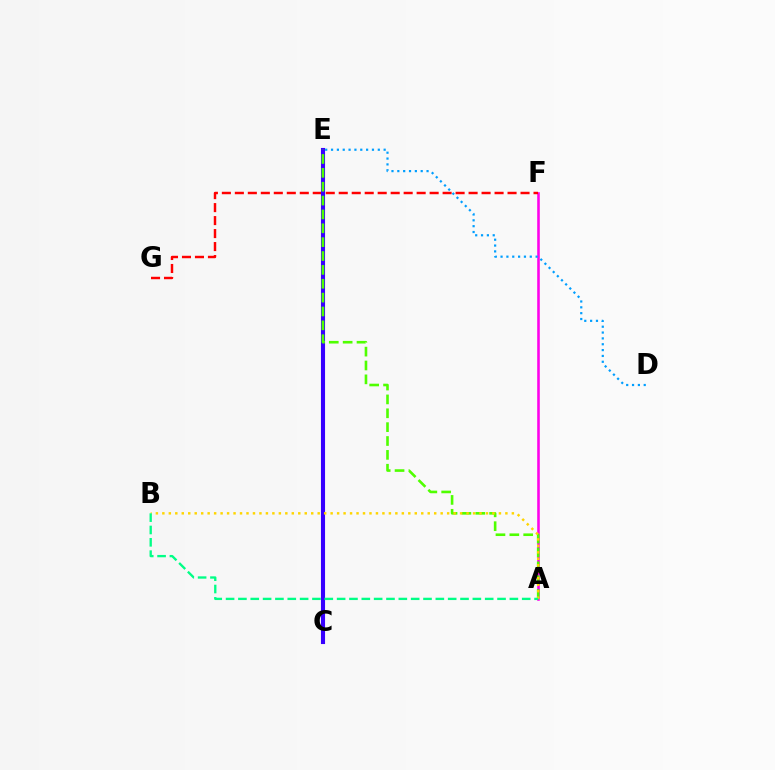{('A', 'F'): [{'color': '#ff00ed', 'line_style': 'solid', 'thickness': 1.86}], ('F', 'G'): [{'color': '#ff0000', 'line_style': 'dashed', 'thickness': 1.76}], ('C', 'E'): [{'color': '#3700ff', 'line_style': 'solid', 'thickness': 2.95}], ('D', 'E'): [{'color': '#009eff', 'line_style': 'dotted', 'thickness': 1.59}], ('A', 'E'): [{'color': '#4fff00', 'line_style': 'dashed', 'thickness': 1.88}], ('A', 'B'): [{'color': '#ffd500', 'line_style': 'dotted', 'thickness': 1.76}, {'color': '#00ff86', 'line_style': 'dashed', 'thickness': 1.68}]}